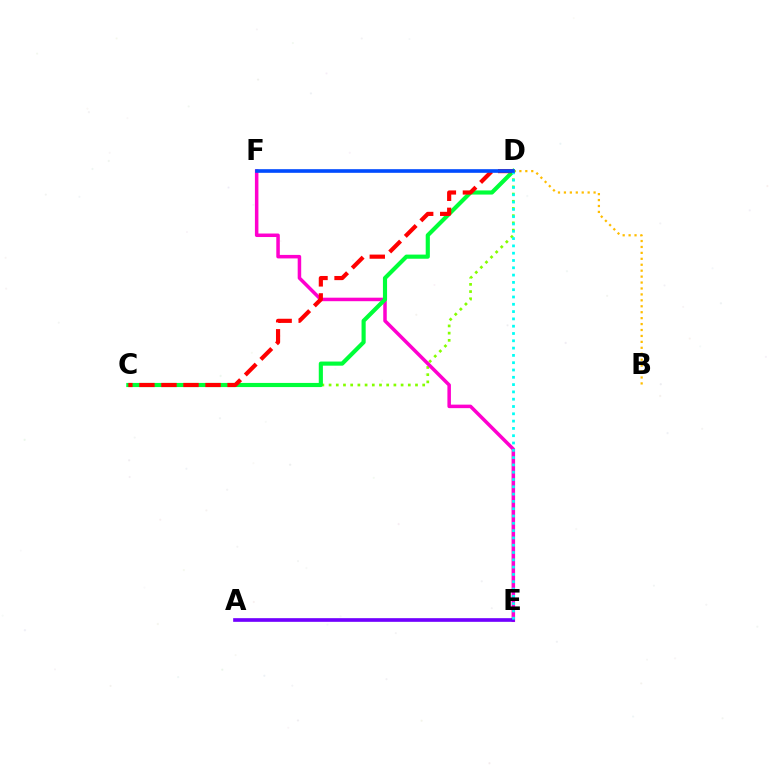{('C', 'D'): [{'color': '#84ff00', 'line_style': 'dotted', 'thickness': 1.96}, {'color': '#00ff39', 'line_style': 'solid', 'thickness': 2.98}, {'color': '#ff0000', 'line_style': 'dashed', 'thickness': 2.99}], ('E', 'F'): [{'color': '#ff00cf', 'line_style': 'solid', 'thickness': 2.53}], ('A', 'E'): [{'color': '#7200ff', 'line_style': 'solid', 'thickness': 2.64}], ('D', 'E'): [{'color': '#00fff6', 'line_style': 'dotted', 'thickness': 1.98}], ('B', 'D'): [{'color': '#ffbd00', 'line_style': 'dotted', 'thickness': 1.61}], ('D', 'F'): [{'color': '#004bff', 'line_style': 'solid', 'thickness': 2.62}]}